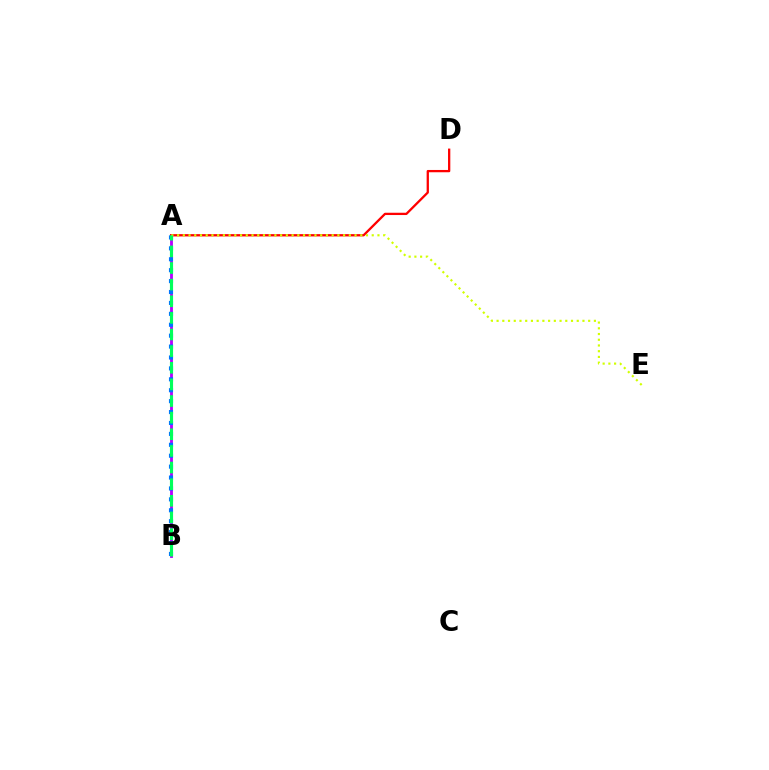{('A', 'B'): [{'color': '#b900ff', 'line_style': 'solid', 'thickness': 2.05}, {'color': '#0074ff', 'line_style': 'dotted', 'thickness': 2.97}, {'color': '#00ff5c', 'line_style': 'dashed', 'thickness': 2.26}], ('A', 'D'): [{'color': '#ff0000', 'line_style': 'solid', 'thickness': 1.65}], ('A', 'E'): [{'color': '#d1ff00', 'line_style': 'dotted', 'thickness': 1.56}]}